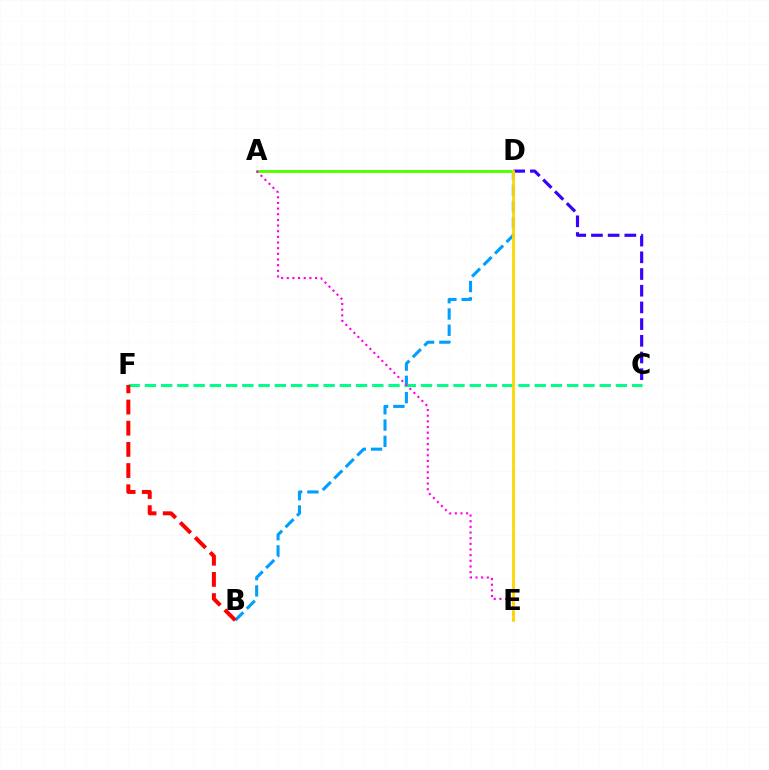{('B', 'D'): [{'color': '#009eff', 'line_style': 'dashed', 'thickness': 2.21}], ('A', 'D'): [{'color': '#4fff00', 'line_style': 'solid', 'thickness': 2.06}], ('C', 'F'): [{'color': '#00ff86', 'line_style': 'dashed', 'thickness': 2.21}], ('A', 'E'): [{'color': '#ff00ed', 'line_style': 'dotted', 'thickness': 1.54}], ('C', 'D'): [{'color': '#3700ff', 'line_style': 'dashed', 'thickness': 2.27}], ('D', 'E'): [{'color': '#ffd500', 'line_style': 'solid', 'thickness': 1.99}], ('B', 'F'): [{'color': '#ff0000', 'line_style': 'dashed', 'thickness': 2.88}]}